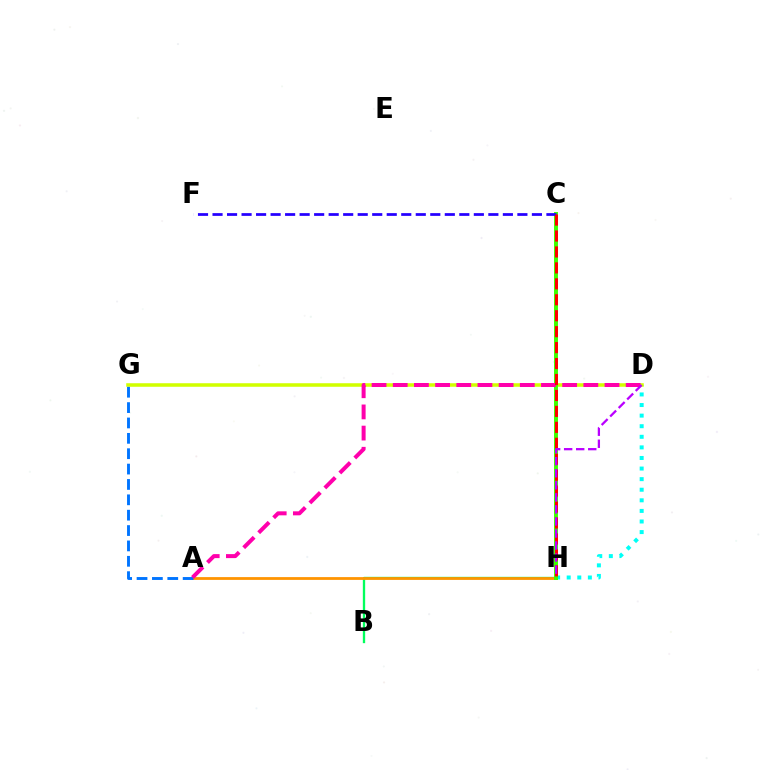{('B', 'H'): [{'color': '#00ff5c', 'line_style': 'solid', 'thickness': 1.67}], ('D', 'H'): [{'color': '#00fff6', 'line_style': 'dotted', 'thickness': 2.88}, {'color': '#b900ff', 'line_style': 'dashed', 'thickness': 1.64}], ('D', 'G'): [{'color': '#d1ff00', 'line_style': 'solid', 'thickness': 2.55}], ('A', 'H'): [{'color': '#ff9400', 'line_style': 'solid', 'thickness': 2.01}], ('C', 'H'): [{'color': '#3dff00', 'line_style': 'solid', 'thickness': 2.83}, {'color': '#ff0000', 'line_style': 'dashed', 'thickness': 2.17}], ('A', 'G'): [{'color': '#0074ff', 'line_style': 'dashed', 'thickness': 2.09}], ('C', 'F'): [{'color': '#2500ff', 'line_style': 'dashed', 'thickness': 1.97}], ('A', 'D'): [{'color': '#ff00ac', 'line_style': 'dashed', 'thickness': 2.88}]}